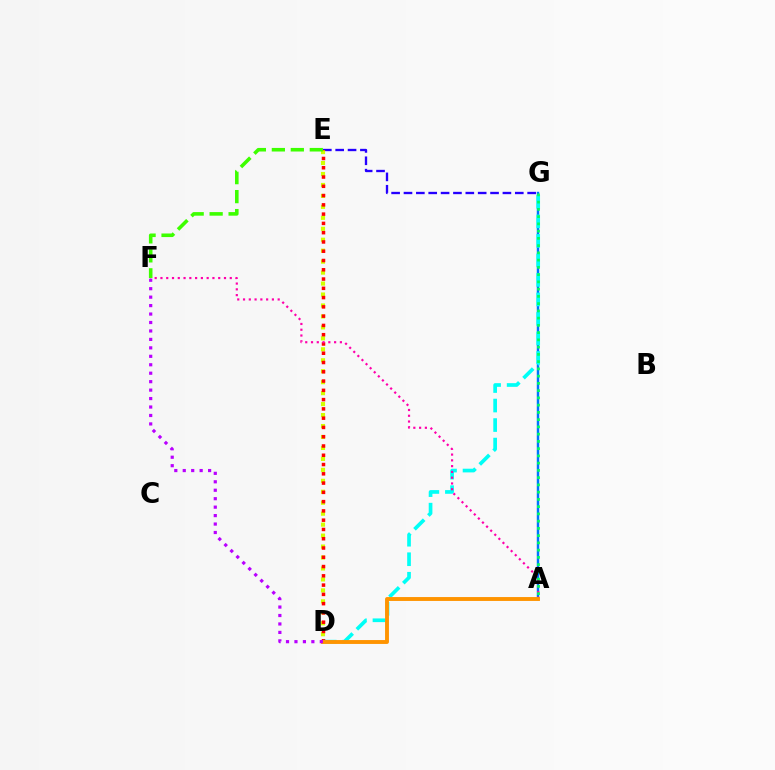{('E', 'G'): [{'color': '#2500ff', 'line_style': 'dashed', 'thickness': 1.68}], ('A', 'G'): [{'color': '#0074ff', 'line_style': 'solid', 'thickness': 1.76}, {'color': '#00ff5c', 'line_style': 'dotted', 'thickness': 1.97}], ('D', 'E'): [{'color': '#d1ff00', 'line_style': 'dotted', 'thickness': 2.98}, {'color': '#ff0000', 'line_style': 'dotted', 'thickness': 2.52}], ('D', 'G'): [{'color': '#00fff6', 'line_style': 'dashed', 'thickness': 2.65}], ('A', 'F'): [{'color': '#ff00ac', 'line_style': 'dotted', 'thickness': 1.57}], ('E', 'F'): [{'color': '#3dff00', 'line_style': 'dashed', 'thickness': 2.58}], ('A', 'D'): [{'color': '#ff9400', 'line_style': 'solid', 'thickness': 2.8}], ('D', 'F'): [{'color': '#b900ff', 'line_style': 'dotted', 'thickness': 2.3}]}